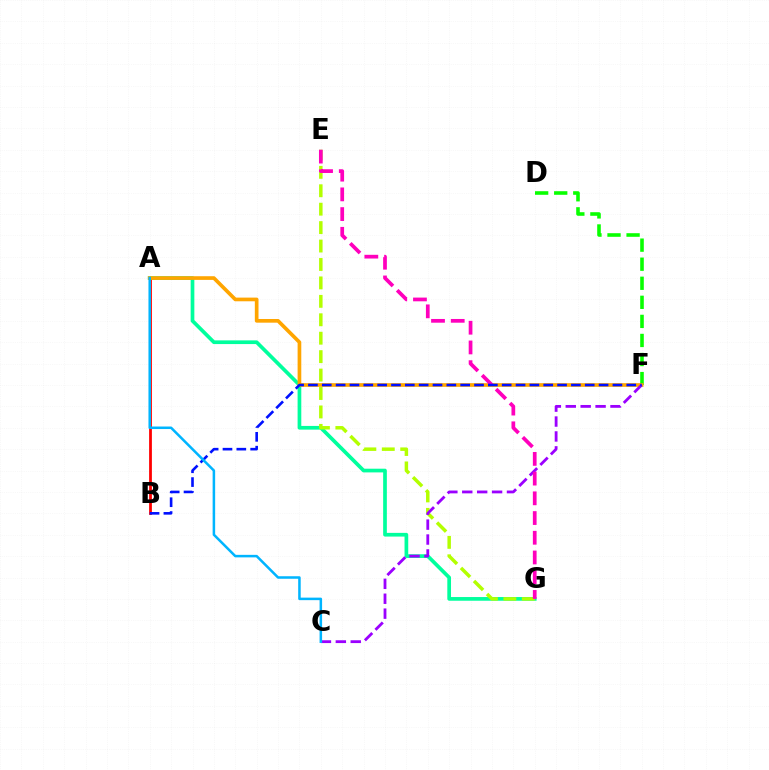{('D', 'F'): [{'color': '#08ff00', 'line_style': 'dashed', 'thickness': 2.59}], ('A', 'G'): [{'color': '#00ff9d', 'line_style': 'solid', 'thickness': 2.66}], ('E', 'G'): [{'color': '#b3ff00', 'line_style': 'dashed', 'thickness': 2.5}, {'color': '#ff00bd', 'line_style': 'dashed', 'thickness': 2.68}], ('A', 'B'): [{'color': '#ff0000', 'line_style': 'solid', 'thickness': 2.0}], ('A', 'F'): [{'color': '#ffa500', 'line_style': 'solid', 'thickness': 2.65}], ('C', 'F'): [{'color': '#9b00ff', 'line_style': 'dashed', 'thickness': 2.03}], ('B', 'F'): [{'color': '#0010ff', 'line_style': 'dashed', 'thickness': 1.88}], ('A', 'C'): [{'color': '#00b5ff', 'line_style': 'solid', 'thickness': 1.82}]}